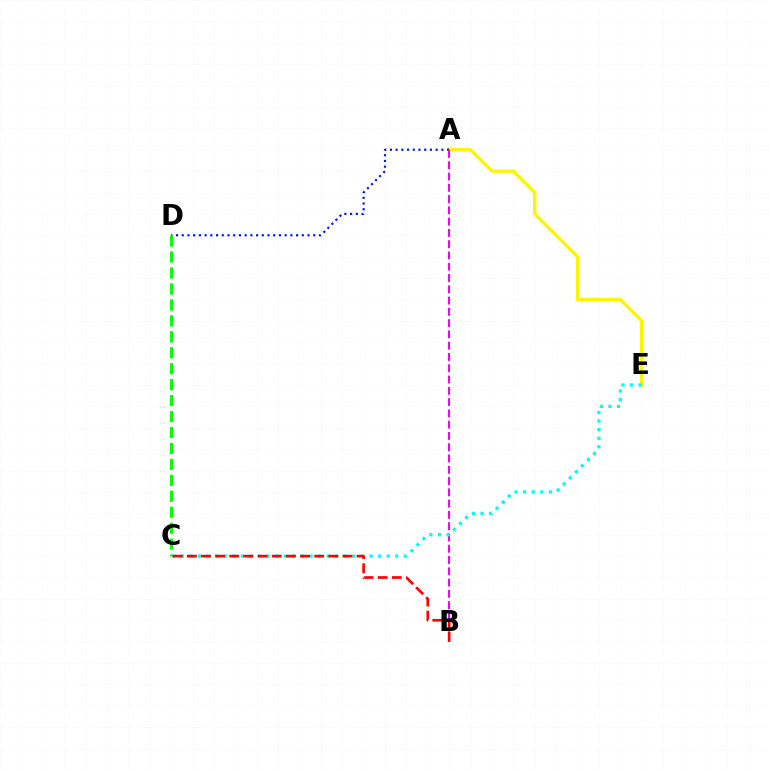{('A', 'E'): [{'color': '#fcf500', 'line_style': 'solid', 'thickness': 2.4}], ('A', 'D'): [{'color': '#0010ff', 'line_style': 'dotted', 'thickness': 1.55}], ('A', 'B'): [{'color': '#ee00ff', 'line_style': 'dashed', 'thickness': 1.53}], ('C', 'E'): [{'color': '#00fff6', 'line_style': 'dotted', 'thickness': 2.33}], ('C', 'D'): [{'color': '#08ff00', 'line_style': 'dashed', 'thickness': 2.17}], ('B', 'C'): [{'color': '#ff0000', 'line_style': 'dashed', 'thickness': 1.92}]}